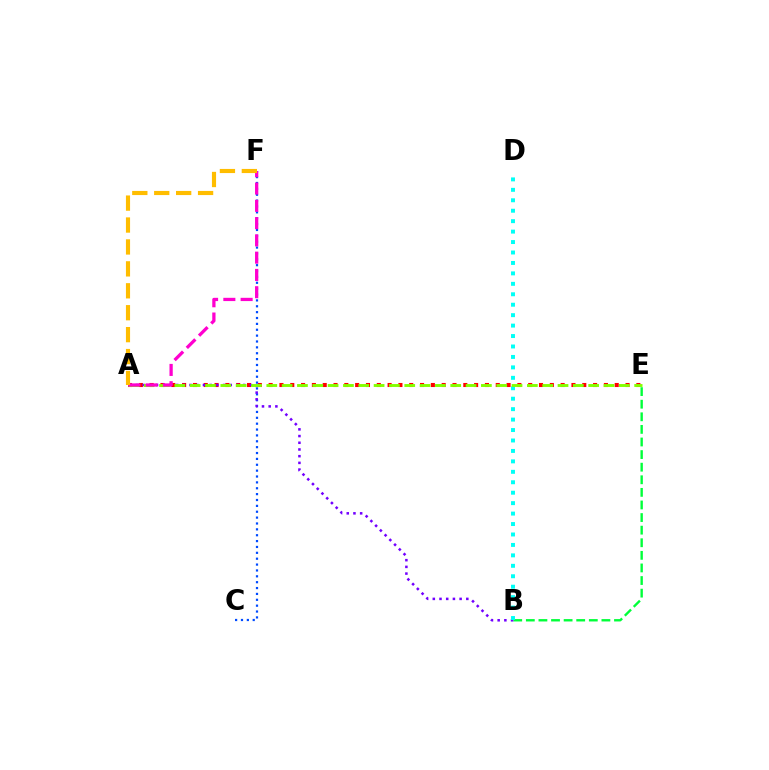{('A', 'E'): [{'color': '#ff0000', 'line_style': 'dotted', 'thickness': 2.94}, {'color': '#84ff00', 'line_style': 'dashed', 'thickness': 2.08}], ('B', 'E'): [{'color': '#00ff39', 'line_style': 'dashed', 'thickness': 1.71}], ('C', 'F'): [{'color': '#004bff', 'line_style': 'dotted', 'thickness': 1.59}], ('A', 'B'): [{'color': '#7200ff', 'line_style': 'dotted', 'thickness': 1.82}], ('B', 'D'): [{'color': '#00fff6', 'line_style': 'dotted', 'thickness': 2.84}], ('A', 'F'): [{'color': '#ff00cf', 'line_style': 'dashed', 'thickness': 2.35}, {'color': '#ffbd00', 'line_style': 'dashed', 'thickness': 2.98}]}